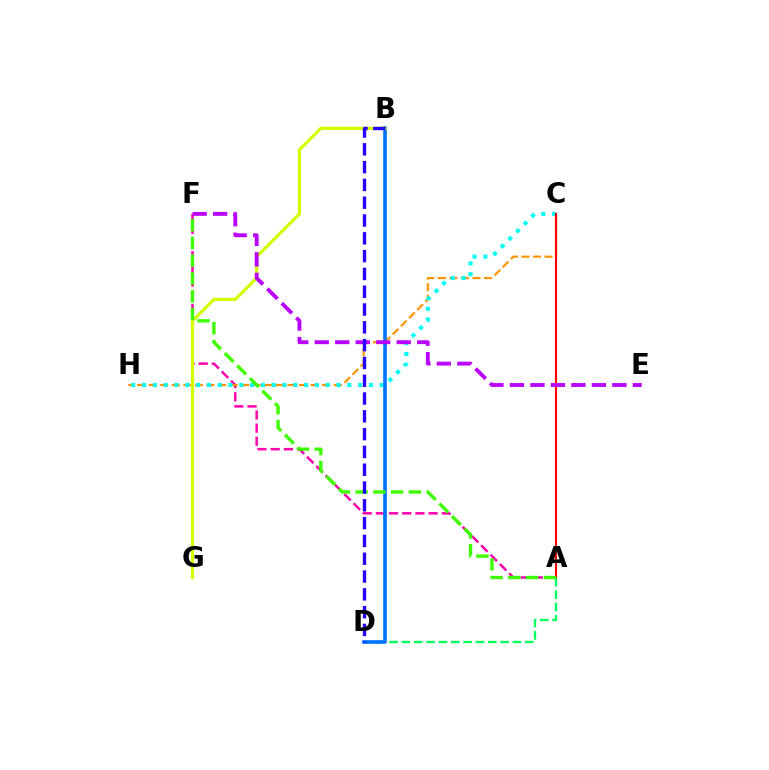{('A', 'F'): [{'color': '#ff00ac', 'line_style': 'dashed', 'thickness': 1.79}, {'color': '#3dff00', 'line_style': 'dashed', 'thickness': 2.41}], ('C', 'H'): [{'color': '#ff9400', 'line_style': 'dashed', 'thickness': 1.57}, {'color': '#00fff6', 'line_style': 'dotted', 'thickness': 2.93}], ('A', 'C'): [{'color': '#ff0000', 'line_style': 'solid', 'thickness': 1.52}], ('A', 'D'): [{'color': '#00ff5c', 'line_style': 'dashed', 'thickness': 1.68}], ('B', 'D'): [{'color': '#0074ff', 'line_style': 'solid', 'thickness': 2.61}, {'color': '#2500ff', 'line_style': 'dashed', 'thickness': 2.42}], ('B', 'G'): [{'color': '#d1ff00', 'line_style': 'solid', 'thickness': 2.33}], ('E', 'F'): [{'color': '#b900ff', 'line_style': 'dashed', 'thickness': 2.78}]}